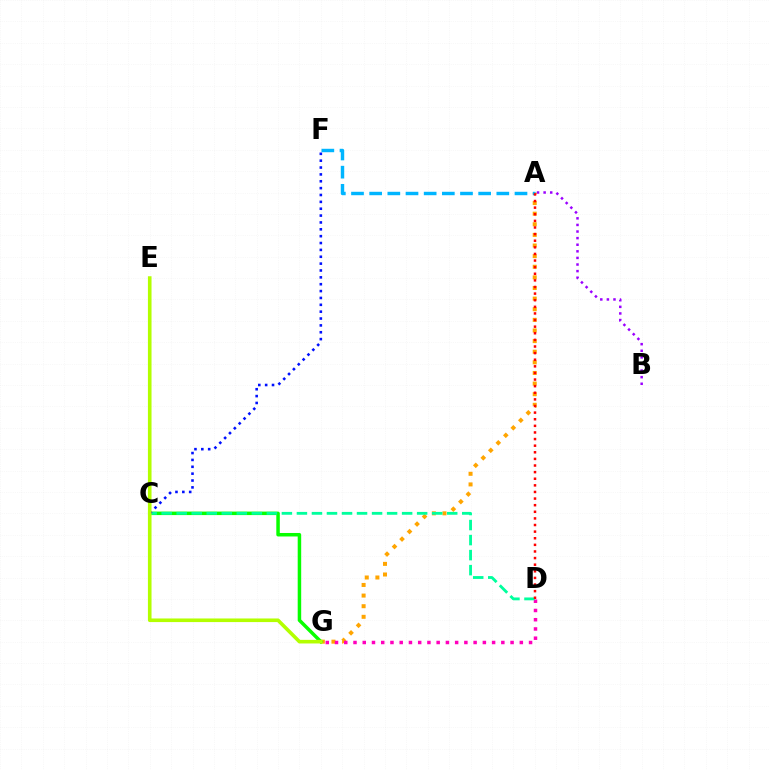{('A', 'G'): [{'color': '#ffa500', 'line_style': 'dotted', 'thickness': 2.89}], ('A', 'B'): [{'color': '#9b00ff', 'line_style': 'dotted', 'thickness': 1.79}], ('D', 'G'): [{'color': '#ff00bd', 'line_style': 'dotted', 'thickness': 2.51}], ('C', 'G'): [{'color': '#08ff00', 'line_style': 'solid', 'thickness': 2.52}], ('A', 'F'): [{'color': '#00b5ff', 'line_style': 'dashed', 'thickness': 2.47}], ('C', 'D'): [{'color': '#00ff9d', 'line_style': 'dashed', 'thickness': 2.04}], ('C', 'F'): [{'color': '#0010ff', 'line_style': 'dotted', 'thickness': 1.86}], ('E', 'G'): [{'color': '#b3ff00', 'line_style': 'solid', 'thickness': 2.6}], ('A', 'D'): [{'color': '#ff0000', 'line_style': 'dotted', 'thickness': 1.8}]}